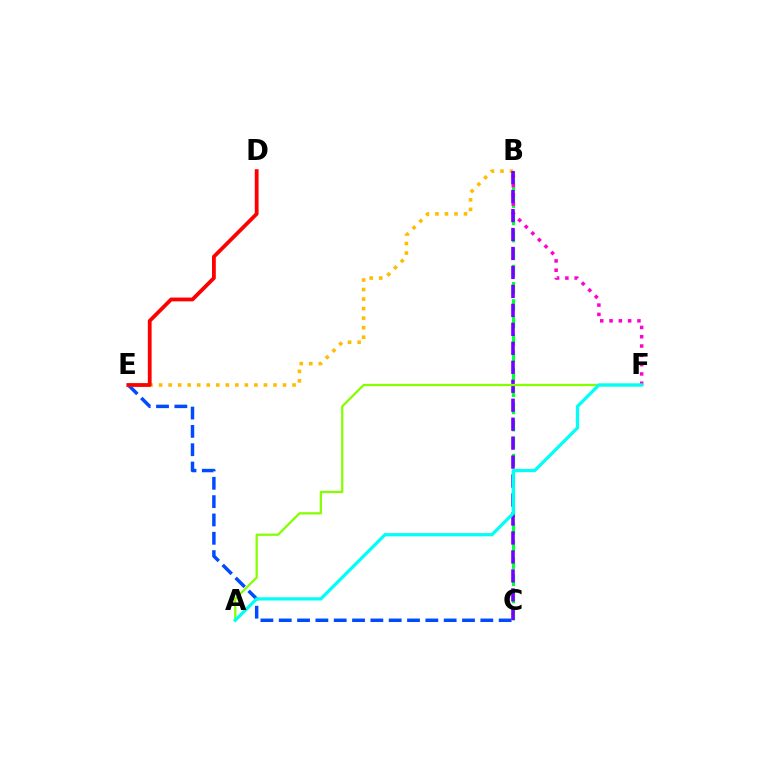{('B', 'C'): [{'color': '#00ff39', 'line_style': 'dashed', 'thickness': 2.33}, {'color': '#7200ff', 'line_style': 'dashed', 'thickness': 2.58}], ('B', 'F'): [{'color': '#ff00cf', 'line_style': 'dotted', 'thickness': 2.53}], ('C', 'E'): [{'color': '#004bff', 'line_style': 'dashed', 'thickness': 2.49}], ('B', 'E'): [{'color': '#ffbd00', 'line_style': 'dotted', 'thickness': 2.59}], ('D', 'E'): [{'color': '#ff0000', 'line_style': 'solid', 'thickness': 2.73}], ('A', 'F'): [{'color': '#84ff00', 'line_style': 'solid', 'thickness': 1.63}, {'color': '#00fff6', 'line_style': 'solid', 'thickness': 2.34}]}